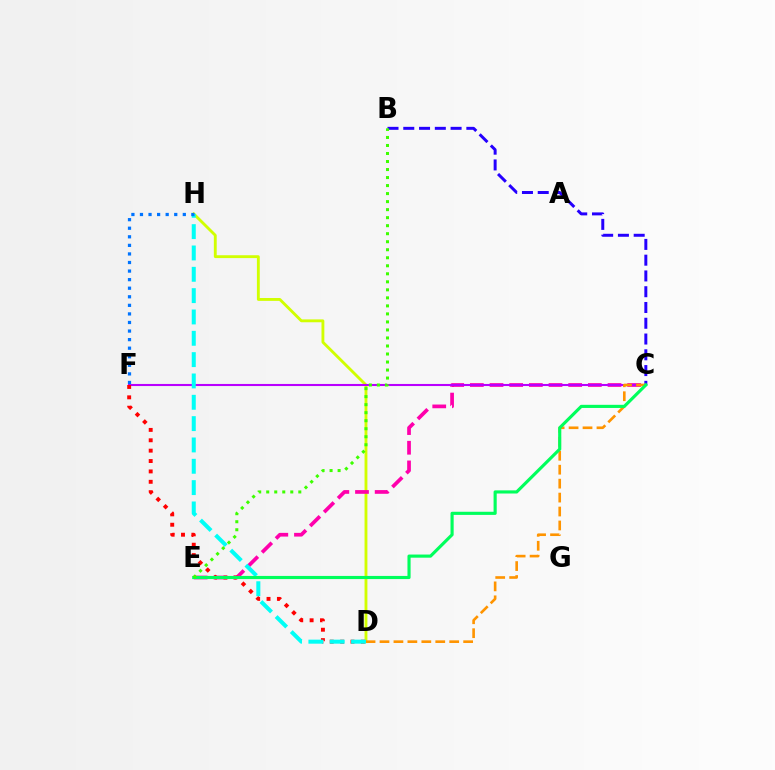{('D', 'H'): [{'color': '#d1ff00', 'line_style': 'solid', 'thickness': 2.06}, {'color': '#00fff6', 'line_style': 'dashed', 'thickness': 2.9}], ('B', 'C'): [{'color': '#2500ff', 'line_style': 'dashed', 'thickness': 2.14}], ('C', 'E'): [{'color': '#ff00ac', 'line_style': 'dashed', 'thickness': 2.67}, {'color': '#00ff5c', 'line_style': 'solid', 'thickness': 2.26}], ('C', 'F'): [{'color': '#b900ff', 'line_style': 'solid', 'thickness': 1.5}], ('D', 'F'): [{'color': '#ff0000', 'line_style': 'dotted', 'thickness': 2.82}], ('C', 'D'): [{'color': '#ff9400', 'line_style': 'dashed', 'thickness': 1.89}], ('F', 'H'): [{'color': '#0074ff', 'line_style': 'dotted', 'thickness': 2.33}], ('B', 'E'): [{'color': '#3dff00', 'line_style': 'dotted', 'thickness': 2.18}]}